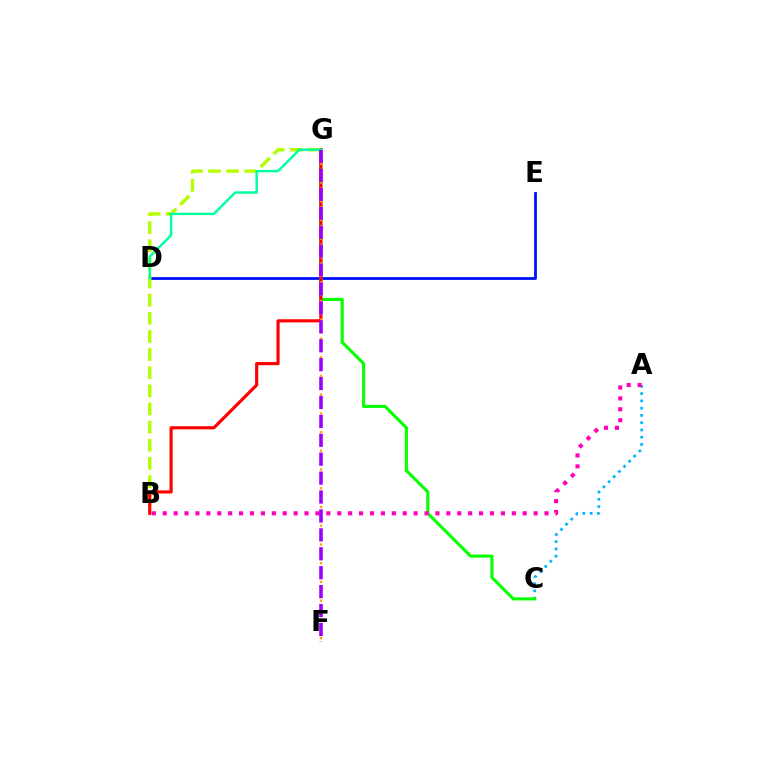{('A', 'C'): [{'color': '#00b5ff', 'line_style': 'dotted', 'thickness': 1.97}], ('D', 'E'): [{'color': '#0010ff', 'line_style': 'solid', 'thickness': 2.02}], ('C', 'G'): [{'color': '#08ff00', 'line_style': 'solid', 'thickness': 2.23}], ('A', 'B'): [{'color': '#ff00bd', 'line_style': 'dotted', 'thickness': 2.96}], ('B', 'G'): [{'color': '#b3ff00', 'line_style': 'dashed', 'thickness': 2.46}, {'color': '#ff0000', 'line_style': 'solid', 'thickness': 2.26}], ('F', 'G'): [{'color': '#ffa500', 'line_style': 'dotted', 'thickness': 1.7}, {'color': '#9b00ff', 'line_style': 'dashed', 'thickness': 2.57}], ('D', 'G'): [{'color': '#00ff9d', 'line_style': 'solid', 'thickness': 1.74}]}